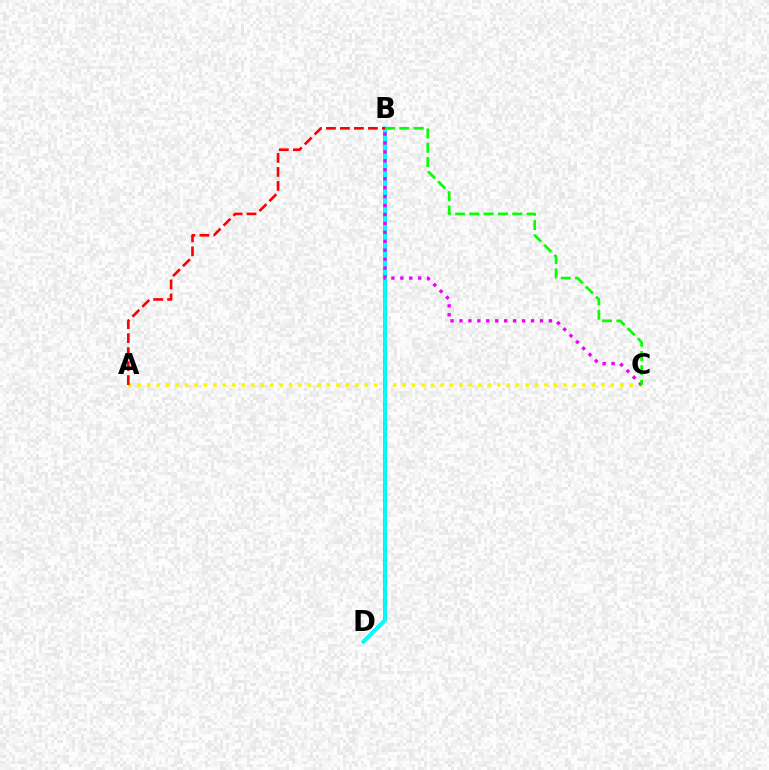{('A', 'C'): [{'color': '#fcf500', 'line_style': 'dotted', 'thickness': 2.57}], ('B', 'D'): [{'color': '#0010ff', 'line_style': 'solid', 'thickness': 2.18}, {'color': '#00fff6', 'line_style': 'solid', 'thickness': 2.63}], ('B', 'C'): [{'color': '#ee00ff', 'line_style': 'dotted', 'thickness': 2.43}, {'color': '#08ff00', 'line_style': 'dashed', 'thickness': 1.94}], ('A', 'B'): [{'color': '#ff0000', 'line_style': 'dashed', 'thickness': 1.9}]}